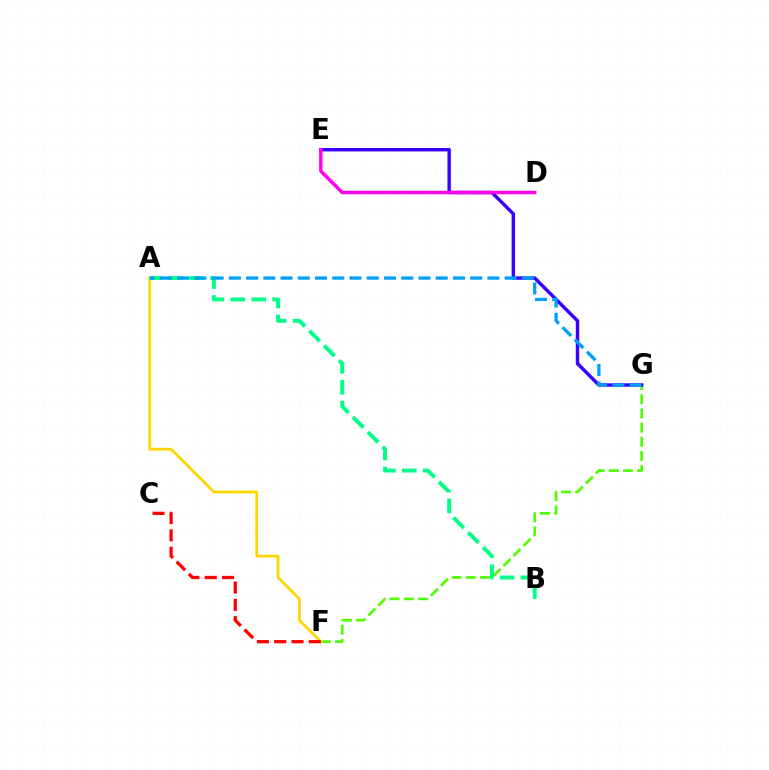{('F', 'G'): [{'color': '#4fff00', 'line_style': 'dashed', 'thickness': 1.92}], ('A', 'F'): [{'color': '#ffd500', 'line_style': 'solid', 'thickness': 1.97}], ('C', 'F'): [{'color': '#ff0000', 'line_style': 'dashed', 'thickness': 2.35}], ('E', 'G'): [{'color': '#3700ff', 'line_style': 'solid', 'thickness': 2.47}], ('A', 'B'): [{'color': '#00ff86', 'line_style': 'dashed', 'thickness': 2.84}], ('D', 'E'): [{'color': '#ff00ed', 'line_style': 'solid', 'thickness': 2.47}], ('A', 'G'): [{'color': '#009eff', 'line_style': 'dashed', 'thickness': 2.34}]}